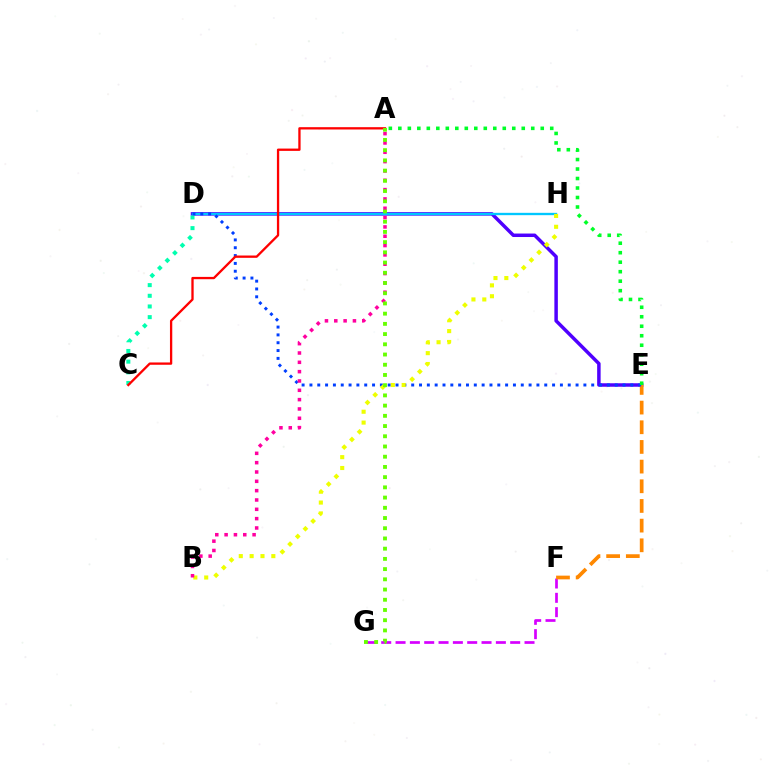{('F', 'G'): [{'color': '#d600ff', 'line_style': 'dashed', 'thickness': 1.95}], ('D', 'E'): [{'color': '#4f00ff', 'line_style': 'solid', 'thickness': 2.51}, {'color': '#003fff', 'line_style': 'dotted', 'thickness': 2.13}], ('C', 'D'): [{'color': '#00ffaf', 'line_style': 'dotted', 'thickness': 2.9}], ('E', 'F'): [{'color': '#ff8800', 'line_style': 'dashed', 'thickness': 2.67}], ('D', 'H'): [{'color': '#00c7ff', 'line_style': 'solid', 'thickness': 1.69}], ('B', 'H'): [{'color': '#eeff00', 'line_style': 'dotted', 'thickness': 2.95}], ('A', 'B'): [{'color': '#ff00a0', 'line_style': 'dotted', 'thickness': 2.53}], ('A', 'C'): [{'color': '#ff0000', 'line_style': 'solid', 'thickness': 1.66}], ('A', 'E'): [{'color': '#00ff27', 'line_style': 'dotted', 'thickness': 2.58}], ('A', 'G'): [{'color': '#66ff00', 'line_style': 'dotted', 'thickness': 2.78}]}